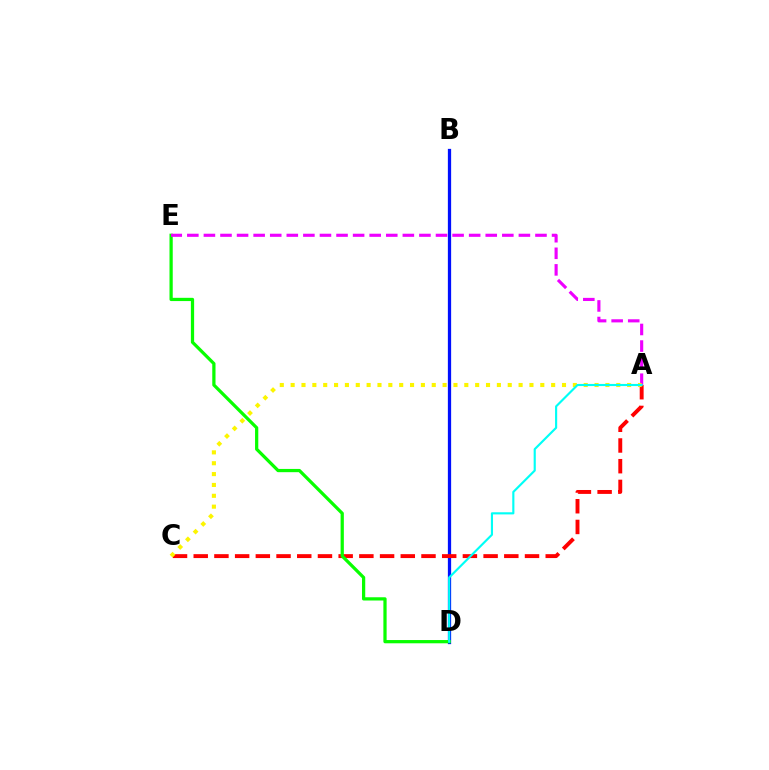{('B', 'D'): [{'color': '#0010ff', 'line_style': 'solid', 'thickness': 2.35}], ('A', 'C'): [{'color': '#ff0000', 'line_style': 'dashed', 'thickness': 2.81}, {'color': '#fcf500', 'line_style': 'dotted', 'thickness': 2.95}], ('D', 'E'): [{'color': '#08ff00', 'line_style': 'solid', 'thickness': 2.34}], ('A', 'E'): [{'color': '#ee00ff', 'line_style': 'dashed', 'thickness': 2.25}], ('A', 'D'): [{'color': '#00fff6', 'line_style': 'solid', 'thickness': 1.54}]}